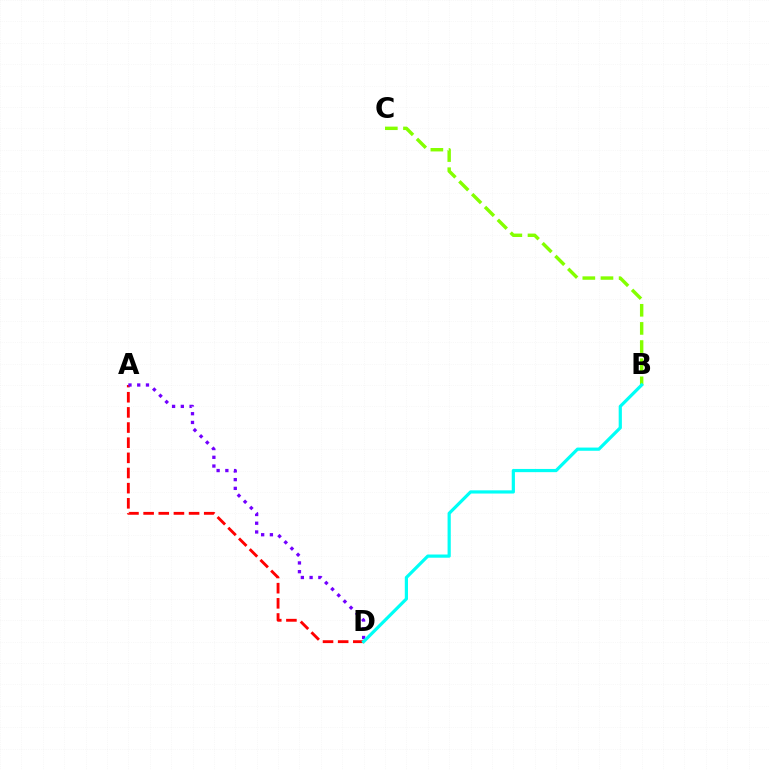{('A', 'D'): [{'color': '#ff0000', 'line_style': 'dashed', 'thickness': 2.06}, {'color': '#7200ff', 'line_style': 'dotted', 'thickness': 2.38}], ('B', 'C'): [{'color': '#84ff00', 'line_style': 'dashed', 'thickness': 2.46}], ('B', 'D'): [{'color': '#00fff6', 'line_style': 'solid', 'thickness': 2.31}]}